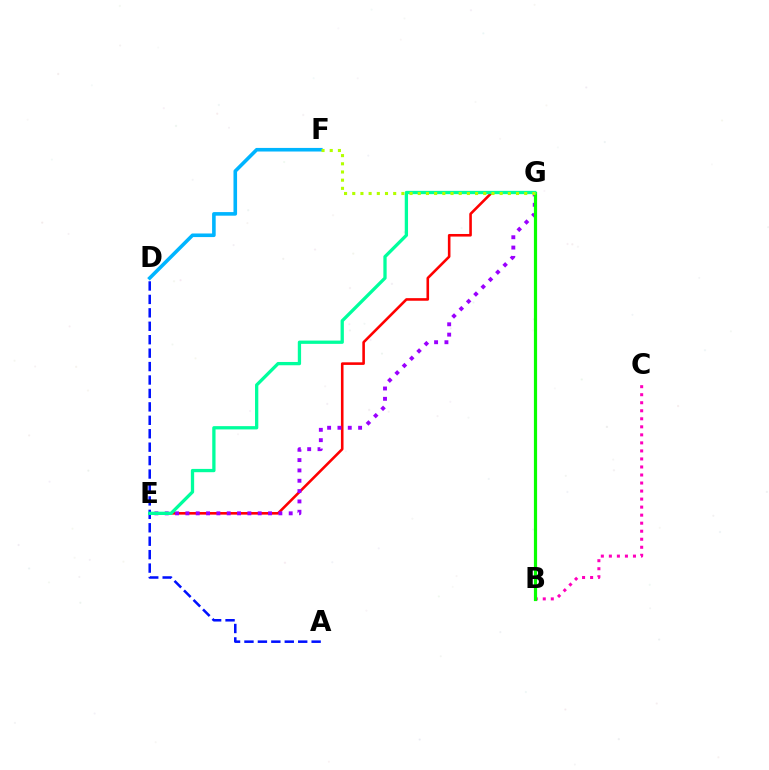{('E', 'G'): [{'color': '#ff0000', 'line_style': 'solid', 'thickness': 1.87}, {'color': '#9b00ff', 'line_style': 'dotted', 'thickness': 2.81}, {'color': '#00ff9d', 'line_style': 'solid', 'thickness': 2.37}], ('B', 'C'): [{'color': '#ff00bd', 'line_style': 'dotted', 'thickness': 2.18}], ('B', 'G'): [{'color': '#ffa500', 'line_style': 'dashed', 'thickness': 2.0}, {'color': '#08ff00', 'line_style': 'solid', 'thickness': 2.29}], ('D', 'F'): [{'color': '#00b5ff', 'line_style': 'solid', 'thickness': 2.59}], ('A', 'D'): [{'color': '#0010ff', 'line_style': 'dashed', 'thickness': 1.83}], ('F', 'G'): [{'color': '#b3ff00', 'line_style': 'dotted', 'thickness': 2.22}]}